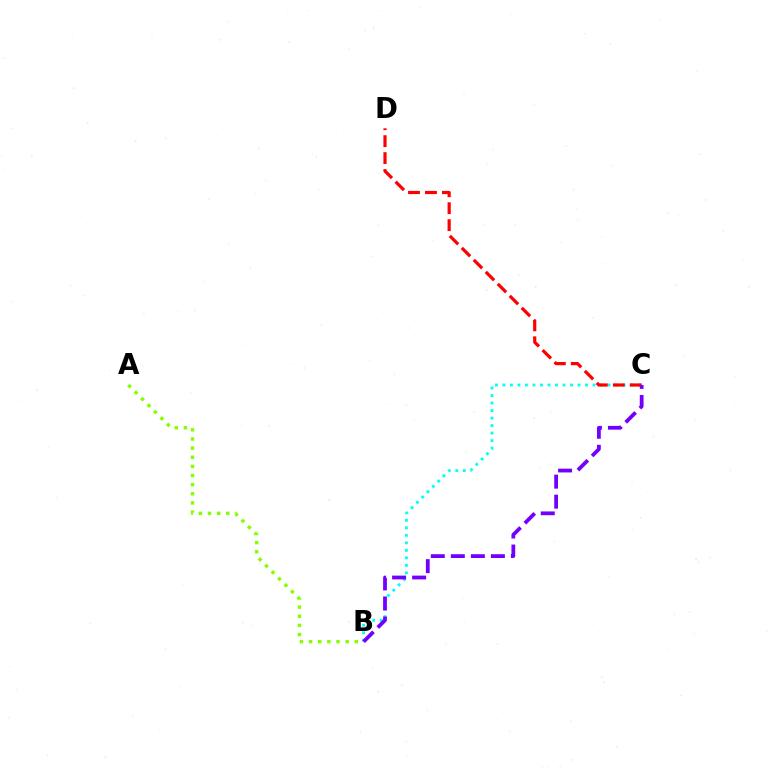{('B', 'C'): [{'color': '#00fff6', 'line_style': 'dotted', 'thickness': 2.04}, {'color': '#7200ff', 'line_style': 'dashed', 'thickness': 2.72}], ('A', 'B'): [{'color': '#84ff00', 'line_style': 'dotted', 'thickness': 2.48}], ('C', 'D'): [{'color': '#ff0000', 'line_style': 'dashed', 'thickness': 2.3}]}